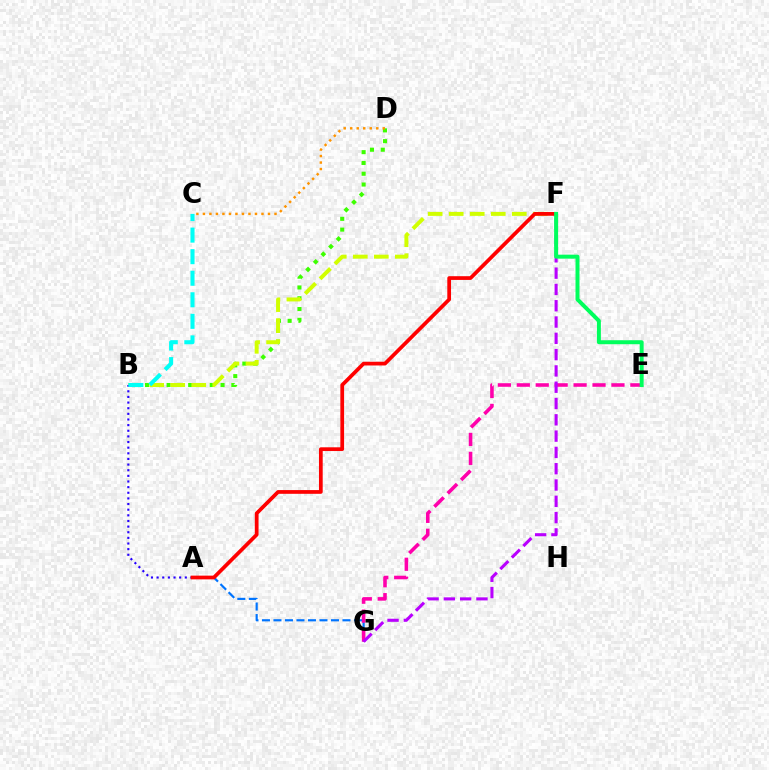{('A', 'G'): [{'color': '#0074ff', 'line_style': 'dashed', 'thickness': 1.56}], ('B', 'D'): [{'color': '#3dff00', 'line_style': 'dotted', 'thickness': 2.93}], ('B', 'F'): [{'color': '#d1ff00', 'line_style': 'dashed', 'thickness': 2.86}], ('E', 'G'): [{'color': '#ff00ac', 'line_style': 'dashed', 'thickness': 2.57}], ('F', 'G'): [{'color': '#b900ff', 'line_style': 'dashed', 'thickness': 2.21}], ('A', 'B'): [{'color': '#2500ff', 'line_style': 'dotted', 'thickness': 1.53}], ('A', 'F'): [{'color': '#ff0000', 'line_style': 'solid', 'thickness': 2.69}], ('E', 'F'): [{'color': '#00ff5c', 'line_style': 'solid', 'thickness': 2.87}], ('B', 'C'): [{'color': '#00fff6', 'line_style': 'dashed', 'thickness': 2.93}], ('C', 'D'): [{'color': '#ff9400', 'line_style': 'dotted', 'thickness': 1.77}]}